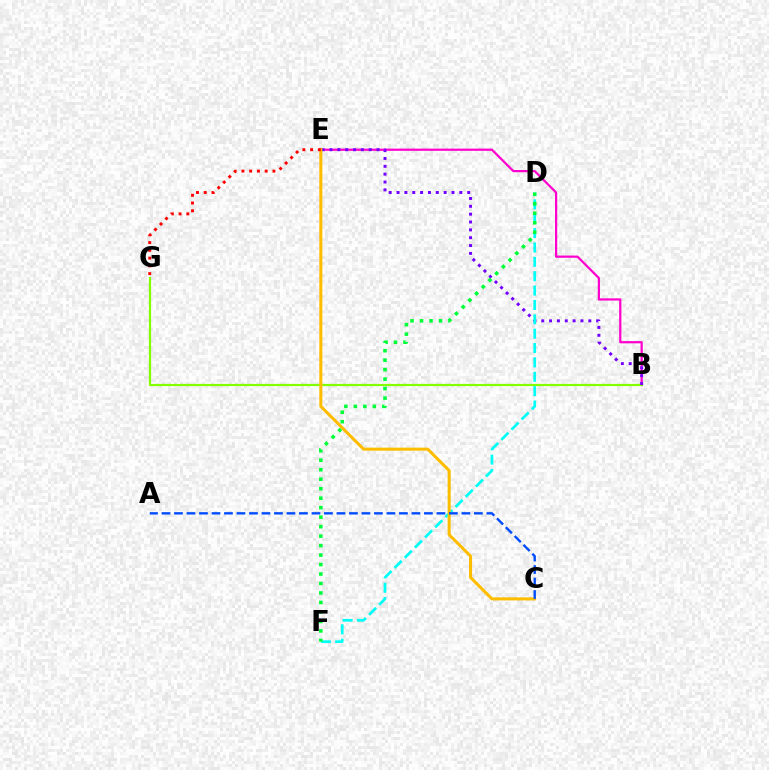{('B', 'E'): [{'color': '#ff00cf', 'line_style': 'solid', 'thickness': 1.6}, {'color': '#7200ff', 'line_style': 'dotted', 'thickness': 2.13}], ('B', 'G'): [{'color': '#84ff00', 'line_style': 'solid', 'thickness': 1.59}], ('D', 'F'): [{'color': '#00fff6', 'line_style': 'dashed', 'thickness': 1.95}, {'color': '#00ff39', 'line_style': 'dotted', 'thickness': 2.58}], ('C', 'E'): [{'color': '#ffbd00', 'line_style': 'solid', 'thickness': 2.19}], ('A', 'C'): [{'color': '#004bff', 'line_style': 'dashed', 'thickness': 1.7}], ('E', 'G'): [{'color': '#ff0000', 'line_style': 'dotted', 'thickness': 2.11}]}